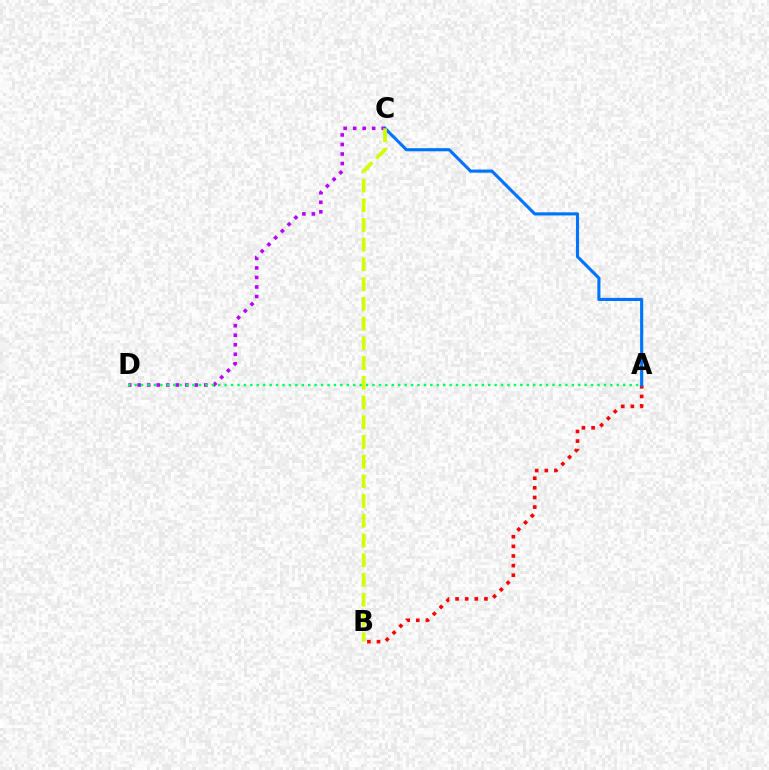{('A', 'B'): [{'color': '#ff0000', 'line_style': 'dotted', 'thickness': 2.62}], ('C', 'D'): [{'color': '#b900ff', 'line_style': 'dotted', 'thickness': 2.59}], ('A', 'C'): [{'color': '#0074ff', 'line_style': 'solid', 'thickness': 2.24}], ('A', 'D'): [{'color': '#00ff5c', 'line_style': 'dotted', 'thickness': 1.75}], ('B', 'C'): [{'color': '#d1ff00', 'line_style': 'dashed', 'thickness': 2.68}]}